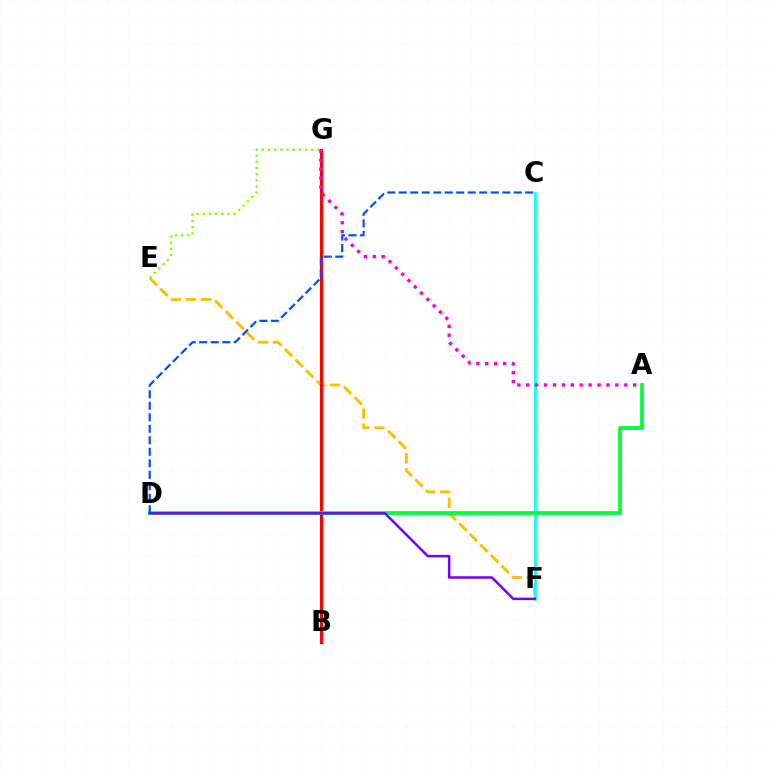{('E', 'F'): [{'color': '#ffbd00', 'line_style': 'dashed', 'thickness': 2.03}], ('E', 'G'): [{'color': '#84ff00', 'line_style': 'dotted', 'thickness': 1.67}], ('C', 'F'): [{'color': '#00fff6', 'line_style': 'solid', 'thickness': 1.94}], ('B', 'G'): [{'color': '#ff0000', 'line_style': 'solid', 'thickness': 2.24}], ('A', 'G'): [{'color': '#ff00cf', 'line_style': 'dotted', 'thickness': 2.42}], ('A', 'D'): [{'color': '#00ff39', 'line_style': 'solid', 'thickness': 2.68}], ('D', 'F'): [{'color': '#7200ff', 'line_style': 'solid', 'thickness': 1.79}], ('C', 'D'): [{'color': '#004bff', 'line_style': 'dashed', 'thickness': 1.56}]}